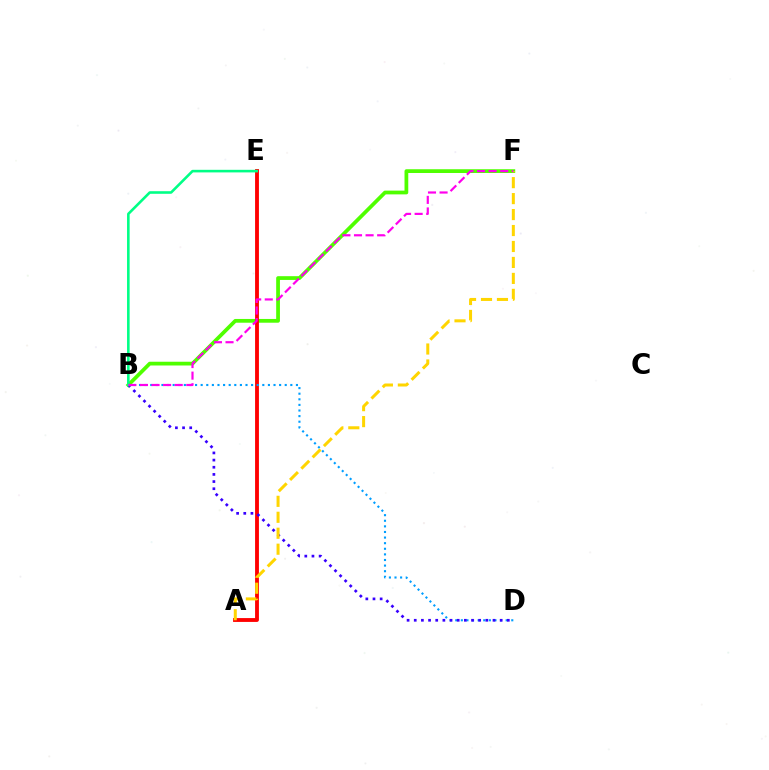{('B', 'F'): [{'color': '#4fff00', 'line_style': 'solid', 'thickness': 2.7}, {'color': '#ff00ed', 'line_style': 'dashed', 'thickness': 1.57}], ('A', 'E'): [{'color': '#ff0000', 'line_style': 'solid', 'thickness': 2.77}], ('B', 'D'): [{'color': '#009eff', 'line_style': 'dotted', 'thickness': 1.52}, {'color': '#3700ff', 'line_style': 'dotted', 'thickness': 1.95}], ('A', 'F'): [{'color': '#ffd500', 'line_style': 'dashed', 'thickness': 2.17}], ('B', 'E'): [{'color': '#00ff86', 'line_style': 'solid', 'thickness': 1.87}]}